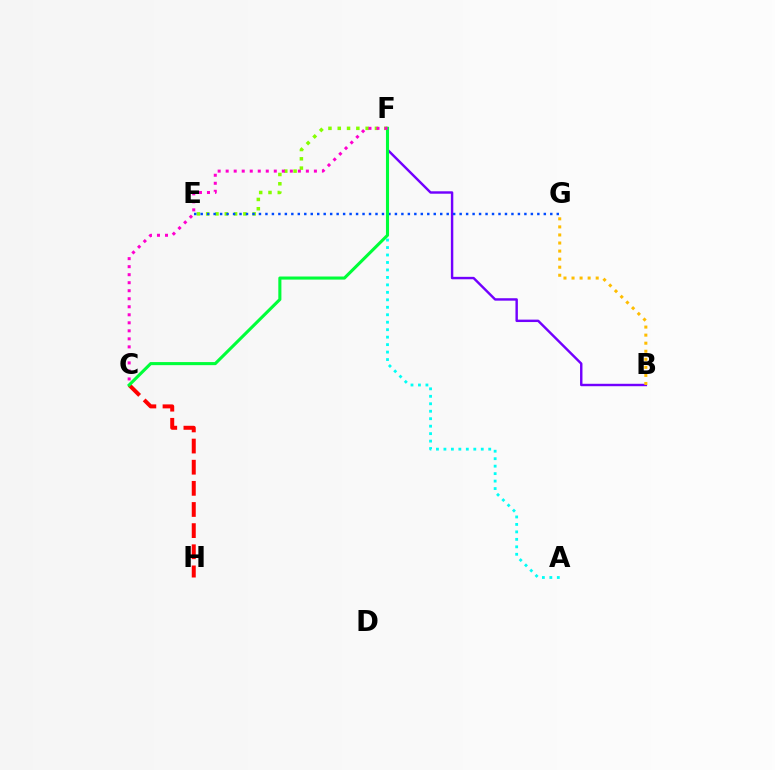{('B', 'F'): [{'color': '#7200ff', 'line_style': 'solid', 'thickness': 1.75}], ('E', 'F'): [{'color': '#84ff00', 'line_style': 'dotted', 'thickness': 2.53}], ('C', 'H'): [{'color': '#ff0000', 'line_style': 'dashed', 'thickness': 2.87}], ('E', 'G'): [{'color': '#004bff', 'line_style': 'dotted', 'thickness': 1.76}], ('A', 'F'): [{'color': '#00fff6', 'line_style': 'dotted', 'thickness': 2.03}], ('C', 'F'): [{'color': '#00ff39', 'line_style': 'solid', 'thickness': 2.22}, {'color': '#ff00cf', 'line_style': 'dotted', 'thickness': 2.18}], ('B', 'G'): [{'color': '#ffbd00', 'line_style': 'dotted', 'thickness': 2.19}]}